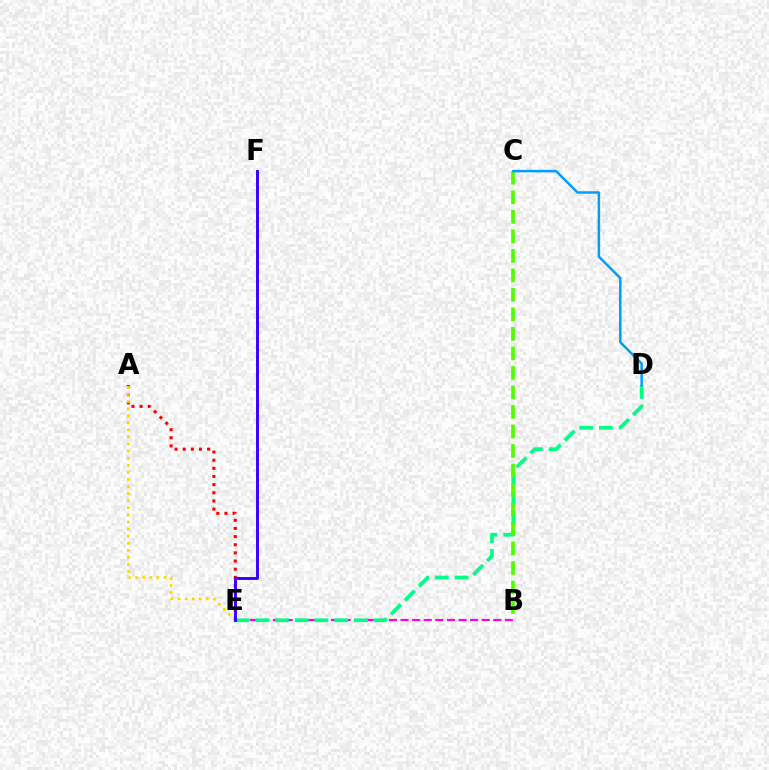{('A', 'E'): [{'color': '#ff0000', 'line_style': 'dotted', 'thickness': 2.21}, {'color': '#ffd500', 'line_style': 'dotted', 'thickness': 1.93}], ('B', 'E'): [{'color': '#ff00ed', 'line_style': 'dashed', 'thickness': 1.58}], ('D', 'E'): [{'color': '#00ff86', 'line_style': 'dashed', 'thickness': 2.68}], ('B', 'C'): [{'color': '#4fff00', 'line_style': 'dashed', 'thickness': 2.65}], ('E', 'F'): [{'color': '#3700ff', 'line_style': 'solid', 'thickness': 2.11}], ('C', 'D'): [{'color': '#009eff', 'line_style': 'solid', 'thickness': 1.79}]}